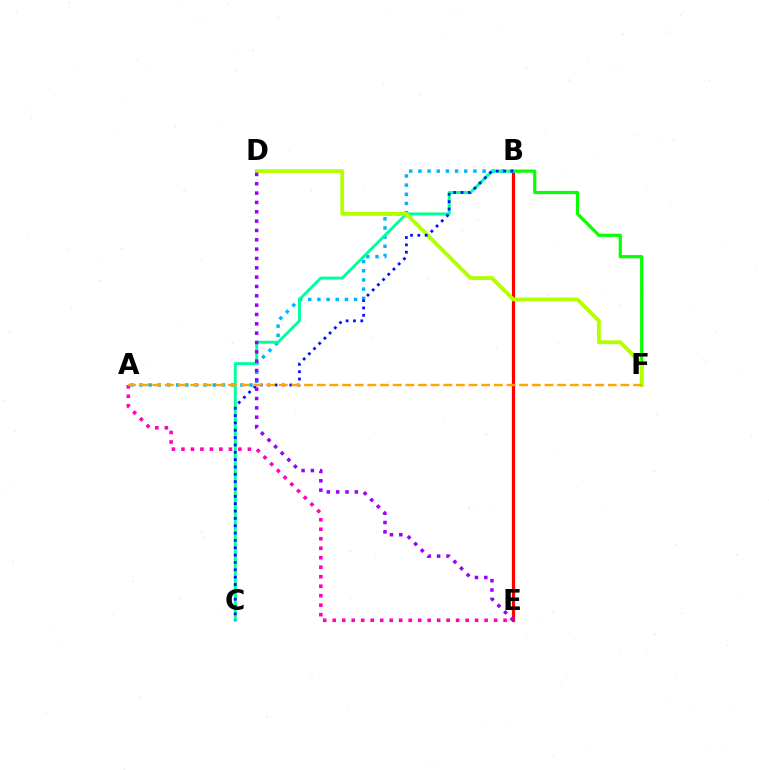{('B', 'E'): [{'color': '#ff0000', 'line_style': 'solid', 'thickness': 2.3}], ('A', 'E'): [{'color': '#ff00bd', 'line_style': 'dotted', 'thickness': 2.58}], ('B', 'F'): [{'color': '#08ff00', 'line_style': 'solid', 'thickness': 2.3}], ('A', 'B'): [{'color': '#00b5ff', 'line_style': 'dotted', 'thickness': 2.49}], ('B', 'C'): [{'color': '#00ff9d', 'line_style': 'solid', 'thickness': 2.11}, {'color': '#0010ff', 'line_style': 'dotted', 'thickness': 2.0}], ('D', 'F'): [{'color': '#b3ff00', 'line_style': 'solid', 'thickness': 2.75}], ('D', 'E'): [{'color': '#9b00ff', 'line_style': 'dotted', 'thickness': 2.54}], ('A', 'F'): [{'color': '#ffa500', 'line_style': 'dashed', 'thickness': 1.72}]}